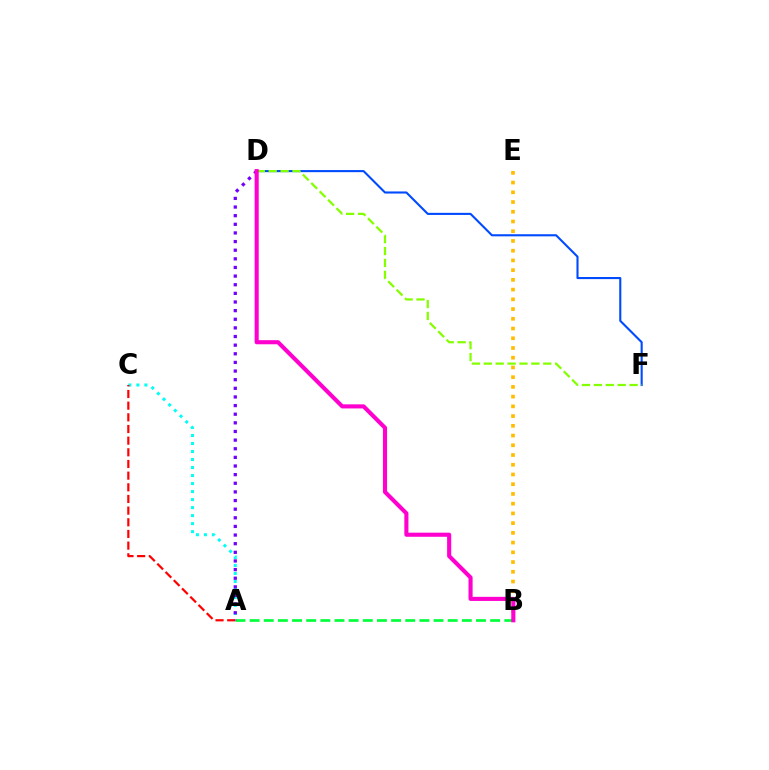{('D', 'F'): [{'color': '#004bff', 'line_style': 'solid', 'thickness': 1.51}, {'color': '#84ff00', 'line_style': 'dashed', 'thickness': 1.62}], ('A', 'C'): [{'color': '#00fff6', 'line_style': 'dotted', 'thickness': 2.18}, {'color': '#ff0000', 'line_style': 'dashed', 'thickness': 1.58}], ('B', 'E'): [{'color': '#ffbd00', 'line_style': 'dotted', 'thickness': 2.64}], ('A', 'B'): [{'color': '#00ff39', 'line_style': 'dashed', 'thickness': 1.92}], ('A', 'D'): [{'color': '#7200ff', 'line_style': 'dotted', 'thickness': 2.35}], ('B', 'D'): [{'color': '#ff00cf', 'line_style': 'solid', 'thickness': 2.95}]}